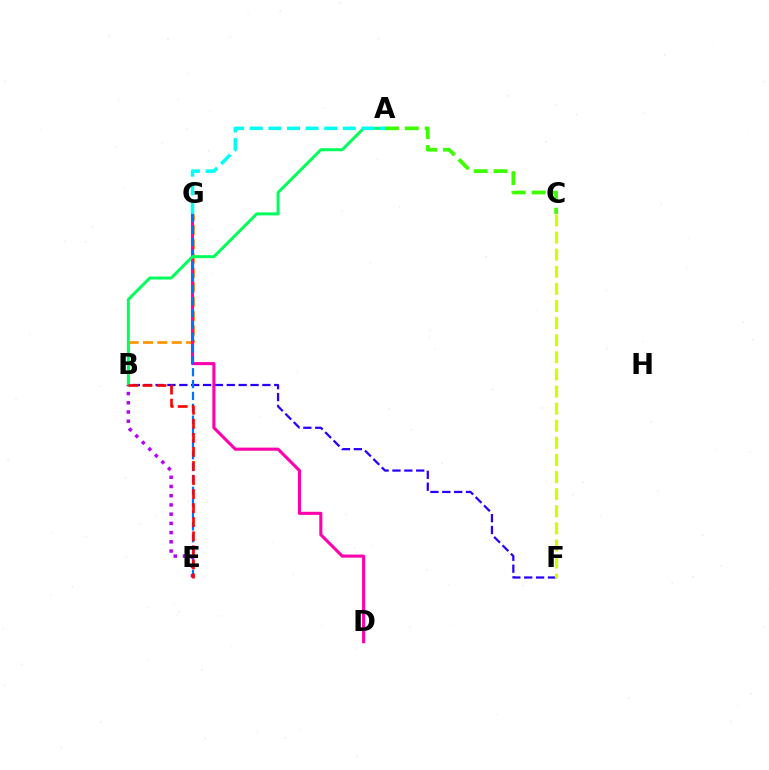{('B', 'G'): [{'color': '#ff9400', 'line_style': 'dashed', 'thickness': 1.95}], ('B', 'F'): [{'color': '#2500ff', 'line_style': 'dashed', 'thickness': 1.61}], ('D', 'G'): [{'color': '#ff00ac', 'line_style': 'solid', 'thickness': 2.23}], ('E', 'G'): [{'color': '#0074ff', 'line_style': 'dashed', 'thickness': 1.61}], ('A', 'B'): [{'color': '#00ff5c', 'line_style': 'solid', 'thickness': 2.15}], ('B', 'E'): [{'color': '#b900ff', 'line_style': 'dotted', 'thickness': 2.51}, {'color': '#ff0000', 'line_style': 'dashed', 'thickness': 1.91}], ('A', 'G'): [{'color': '#00fff6', 'line_style': 'dashed', 'thickness': 2.53}], ('A', 'C'): [{'color': '#3dff00', 'line_style': 'dashed', 'thickness': 2.69}], ('C', 'F'): [{'color': '#d1ff00', 'line_style': 'dashed', 'thickness': 2.32}]}